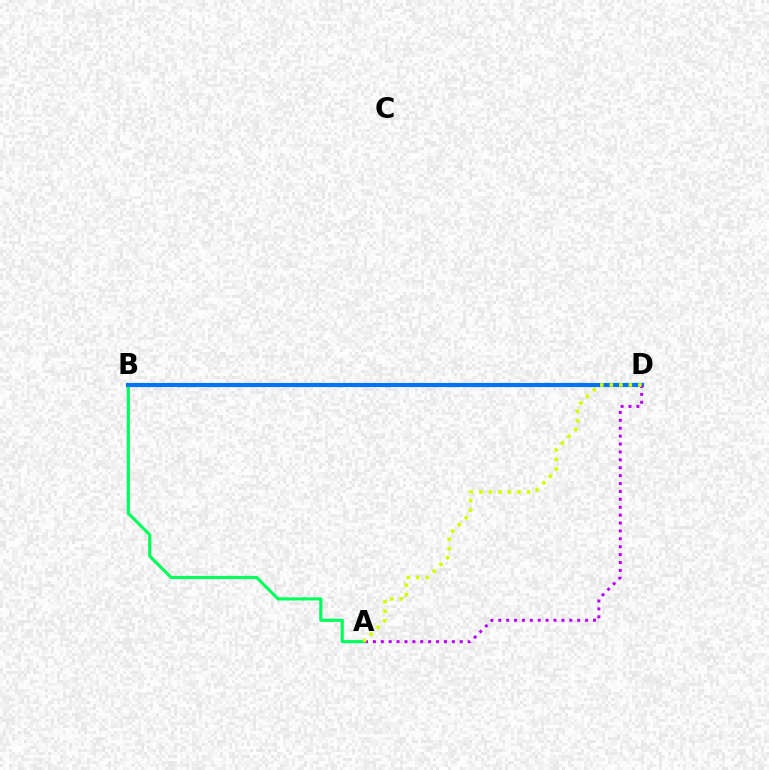{('B', 'D'): [{'color': '#ff0000', 'line_style': 'dotted', 'thickness': 1.7}, {'color': '#0074ff', 'line_style': 'solid', 'thickness': 2.98}], ('A', 'B'): [{'color': '#00ff5c', 'line_style': 'solid', 'thickness': 2.25}], ('A', 'D'): [{'color': '#b900ff', 'line_style': 'dotted', 'thickness': 2.15}, {'color': '#d1ff00', 'line_style': 'dotted', 'thickness': 2.58}]}